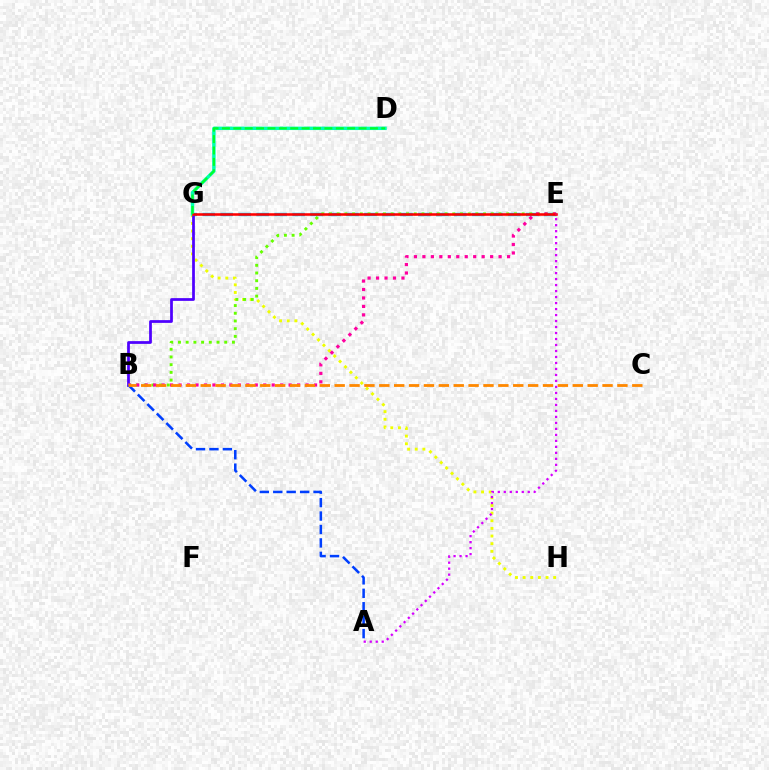{('E', 'G'): [{'color': '#00c7ff', 'line_style': 'dashed', 'thickness': 2.44}, {'color': '#ff0000', 'line_style': 'solid', 'thickness': 1.84}], ('G', 'H'): [{'color': '#eeff00', 'line_style': 'dotted', 'thickness': 2.08}], ('B', 'G'): [{'color': '#4f00ff', 'line_style': 'solid', 'thickness': 1.98}], ('D', 'G'): [{'color': '#00ffaf', 'line_style': 'solid', 'thickness': 2.48}, {'color': '#00ff27', 'line_style': 'dashed', 'thickness': 1.55}], ('B', 'E'): [{'color': '#66ff00', 'line_style': 'dotted', 'thickness': 2.09}, {'color': '#ff00a0', 'line_style': 'dotted', 'thickness': 2.3}], ('A', 'B'): [{'color': '#003fff', 'line_style': 'dashed', 'thickness': 1.83}], ('B', 'C'): [{'color': '#ff8800', 'line_style': 'dashed', 'thickness': 2.02}], ('A', 'E'): [{'color': '#d600ff', 'line_style': 'dotted', 'thickness': 1.63}]}